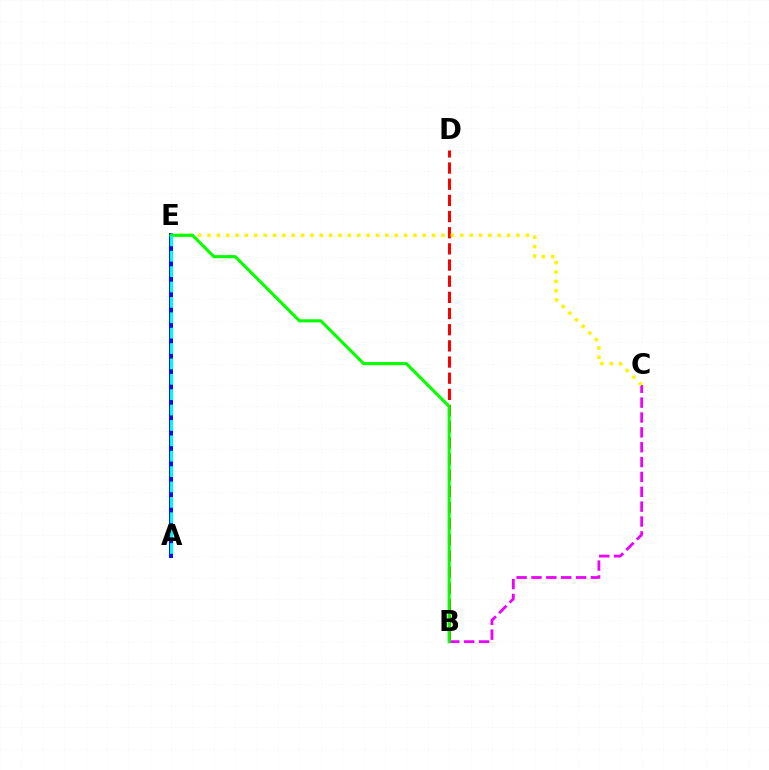{('B', 'D'): [{'color': '#ff0000', 'line_style': 'dashed', 'thickness': 2.2}], ('A', 'E'): [{'color': '#0010ff', 'line_style': 'solid', 'thickness': 2.86}, {'color': '#00fff6', 'line_style': 'dashed', 'thickness': 2.09}], ('B', 'C'): [{'color': '#ee00ff', 'line_style': 'dashed', 'thickness': 2.02}], ('C', 'E'): [{'color': '#fcf500', 'line_style': 'dotted', 'thickness': 2.54}], ('B', 'E'): [{'color': '#08ff00', 'line_style': 'solid', 'thickness': 2.24}]}